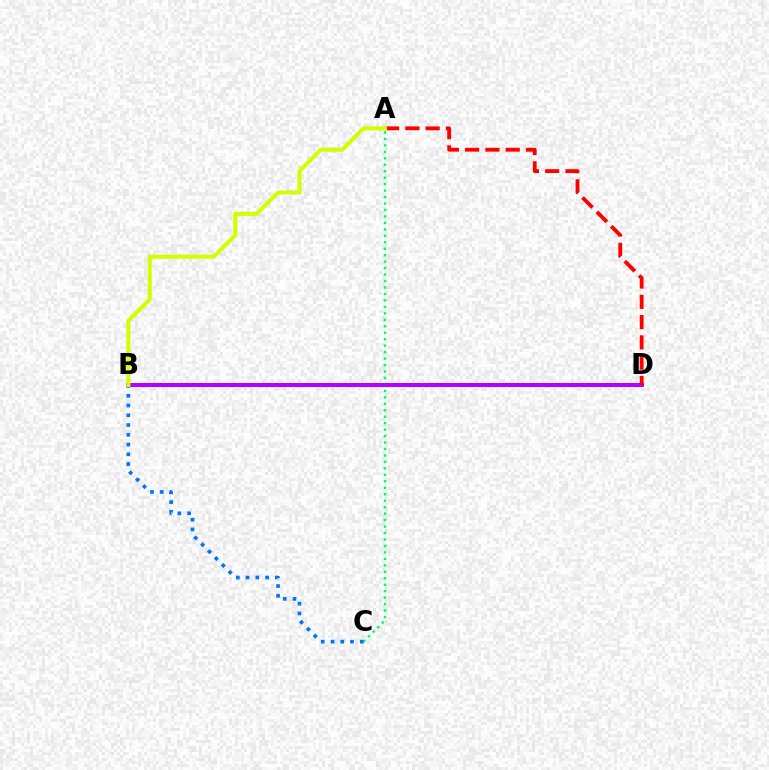{('A', 'C'): [{'color': '#00ff5c', 'line_style': 'dotted', 'thickness': 1.76}], ('B', 'D'): [{'color': '#b900ff', 'line_style': 'solid', 'thickness': 2.88}], ('A', 'D'): [{'color': '#ff0000', 'line_style': 'dashed', 'thickness': 2.76}], ('B', 'C'): [{'color': '#0074ff', 'line_style': 'dotted', 'thickness': 2.65}], ('A', 'B'): [{'color': '#d1ff00', 'line_style': 'solid', 'thickness': 2.91}]}